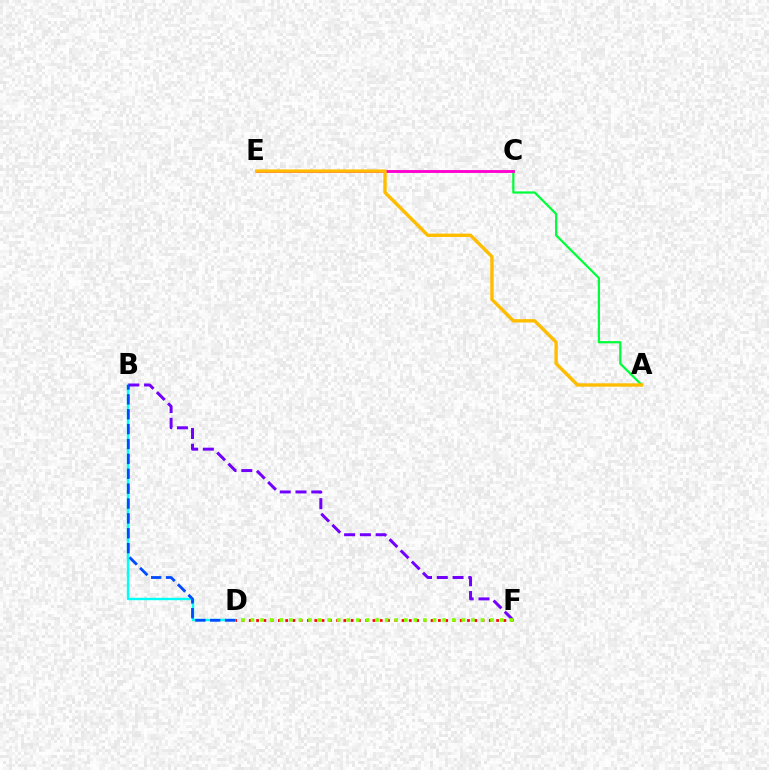{('B', 'D'): [{'color': '#00fff6', 'line_style': 'solid', 'thickness': 1.72}, {'color': '#004bff', 'line_style': 'dashed', 'thickness': 2.02}], ('A', 'C'): [{'color': '#00ff39', 'line_style': 'solid', 'thickness': 1.6}], ('C', 'E'): [{'color': '#ff00cf', 'line_style': 'solid', 'thickness': 2.06}], ('D', 'F'): [{'color': '#ff0000', 'line_style': 'dotted', 'thickness': 1.98}, {'color': '#84ff00', 'line_style': 'dotted', 'thickness': 2.6}], ('B', 'F'): [{'color': '#7200ff', 'line_style': 'dashed', 'thickness': 2.14}], ('A', 'E'): [{'color': '#ffbd00', 'line_style': 'solid', 'thickness': 2.44}]}